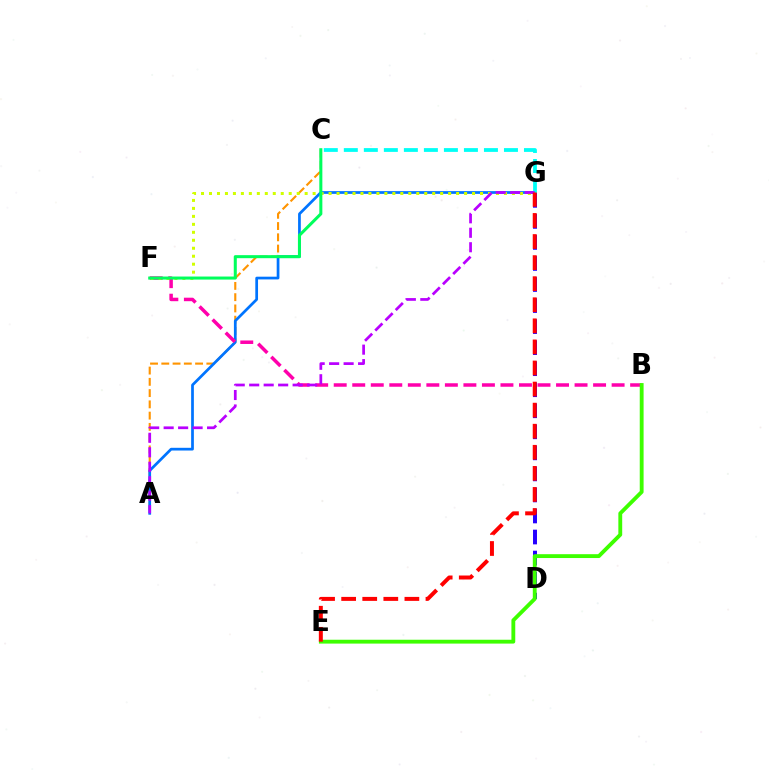{('D', 'G'): [{'color': '#2500ff', 'line_style': 'dashed', 'thickness': 2.86}], ('A', 'C'): [{'color': '#ff9400', 'line_style': 'dashed', 'thickness': 1.53}], ('A', 'G'): [{'color': '#0074ff', 'line_style': 'solid', 'thickness': 1.96}, {'color': '#b900ff', 'line_style': 'dashed', 'thickness': 1.97}], ('C', 'G'): [{'color': '#00fff6', 'line_style': 'dashed', 'thickness': 2.72}], ('B', 'F'): [{'color': '#ff00ac', 'line_style': 'dashed', 'thickness': 2.52}], ('F', 'G'): [{'color': '#d1ff00', 'line_style': 'dotted', 'thickness': 2.17}], ('C', 'F'): [{'color': '#00ff5c', 'line_style': 'solid', 'thickness': 2.19}], ('B', 'E'): [{'color': '#3dff00', 'line_style': 'solid', 'thickness': 2.77}], ('E', 'G'): [{'color': '#ff0000', 'line_style': 'dashed', 'thickness': 2.86}]}